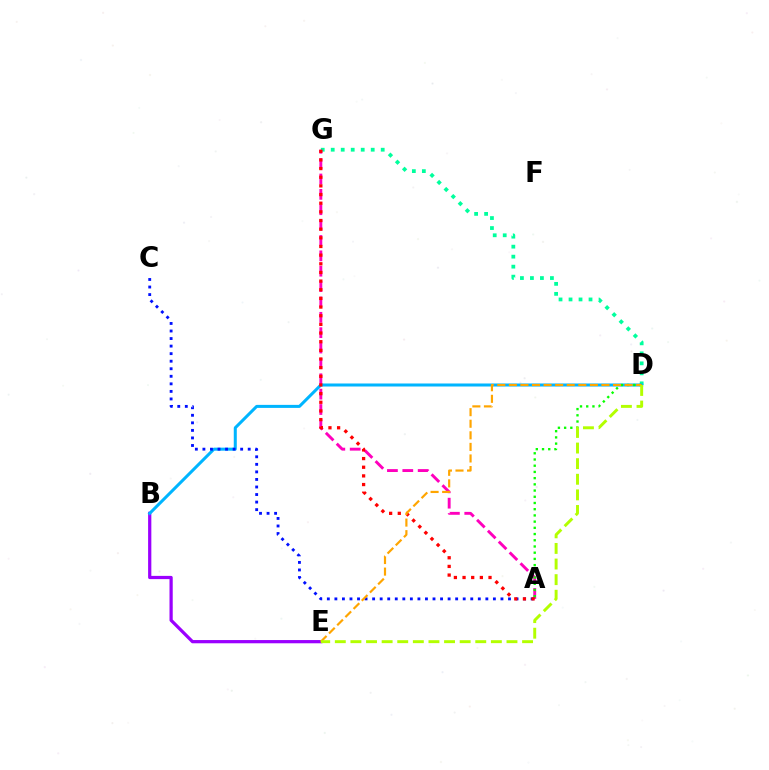{('D', 'G'): [{'color': '#00ff9d', 'line_style': 'dotted', 'thickness': 2.72}], ('B', 'E'): [{'color': '#9b00ff', 'line_style': 'solid', 'thickness': 2.33}], ('B', 'D'): [{'color': '#00b5ff', 'line_style': 'solid', 'thickness': 2.18}], ('A', 'G'): [{'color': '#ff00bd', 'line_style': 'dashed', 'thickness': 2.09}, {'color': '#ff0000', 'line_style': 'dotted', 'thickness': 2.35}], ('A', 'D'): [{'color': '#08ff00', 'line_style': 'dotted', 'thickness': 1.69}], ('A', 'C'): [{'color': '#0010ff', 'line_style': 'dotted', 'thickness': 2.05}], ('D', 'E'): [{'color': '#ffa500', 'line_style': 'dashed', 'thickness': 1.57}, {'color': '#b3ff00', 'line_style': 'dashed', 'thickness': 2.12}]}